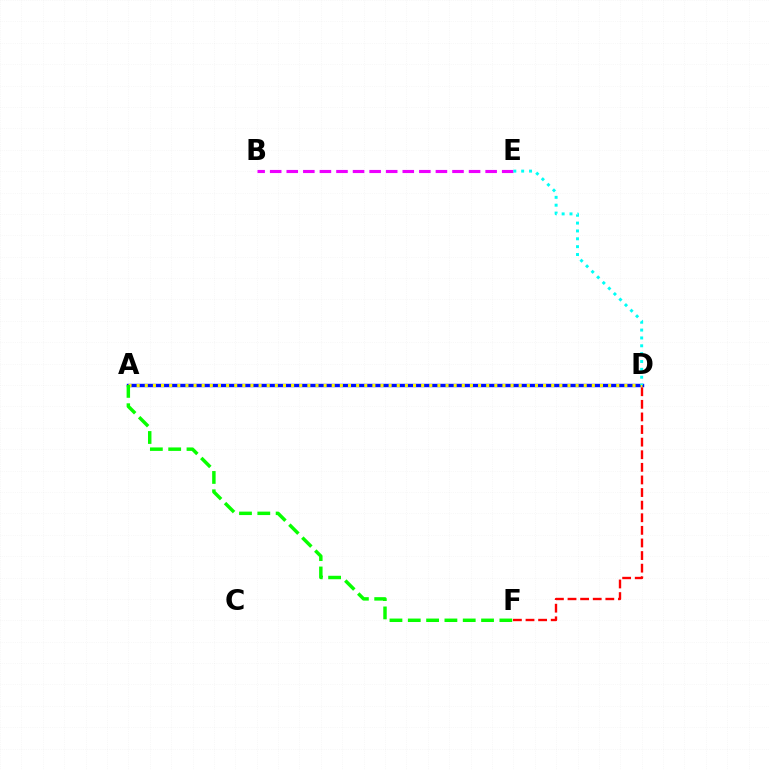{('A', 'D'): [{'color': '#0010ff', 'line_style': 'solid', 'thickness': 2.46}, {'color': '#fcf500', 'line_style': 'dotted', 'thickness': 2.21}], ('D', 'F'): [{'color': '#ff0000', 'line_style': 'dashed', 'thickness': 1.71}], ('B', 'E'): [{'color': '#ee00ff', 'line_style': 'dashed', 'thickness': 2.25}], ('A', 'F'): [{'color': '#08ff00', 'line_style': 'dashed', 'thickness': 2.49}], ('D', 'E'): [{'color': '#00fff6', 'line_style': 'dotted', 'thickness': 2.13}]}